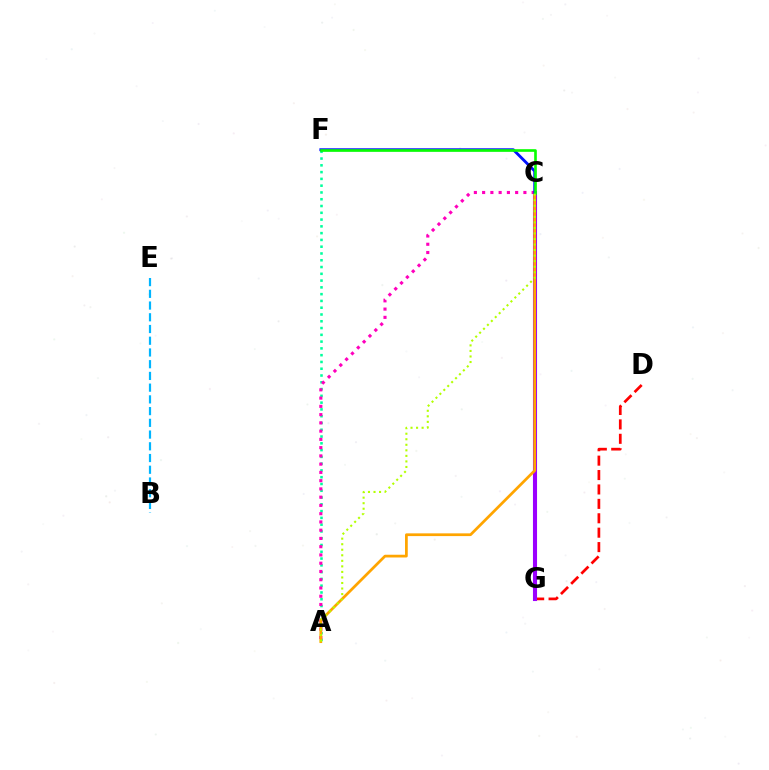{('D', 'G'): [{'color': '#ff0000', 'line_style': 'dashed', 'thickness': 1.96}], ('A', 'F'): [{'color': '#00ff9d', 'line_style': 'dotted', 'thickness': 1.84}], ('C', 'G'): [{'color': '#9b00ff', 'line_style': 'solid', 'thickness': 2.94}], ('A', 'C'): [{'color': '#ff00bd', 'line_style': 'dotted', 'thickness': 2.24}, {'color': '#ffa500', 'line_style': 'solid', 'thickness': 1.97}, {'color': '#b3ff00', 'line_style': 'dotted', 'thickness': 1.51}], ('C', 'F'): [{'color': '#0010ff', 'line_style': 'solid', 'thickness': 2.05}, {'color': '#08ff00', 'line_style': 'solid', 'thickness': 1.9}], ('B', 'E'): [{'color': '#00b5ff', 'line_style': 'dashed', 'thickness': 1.59}]}